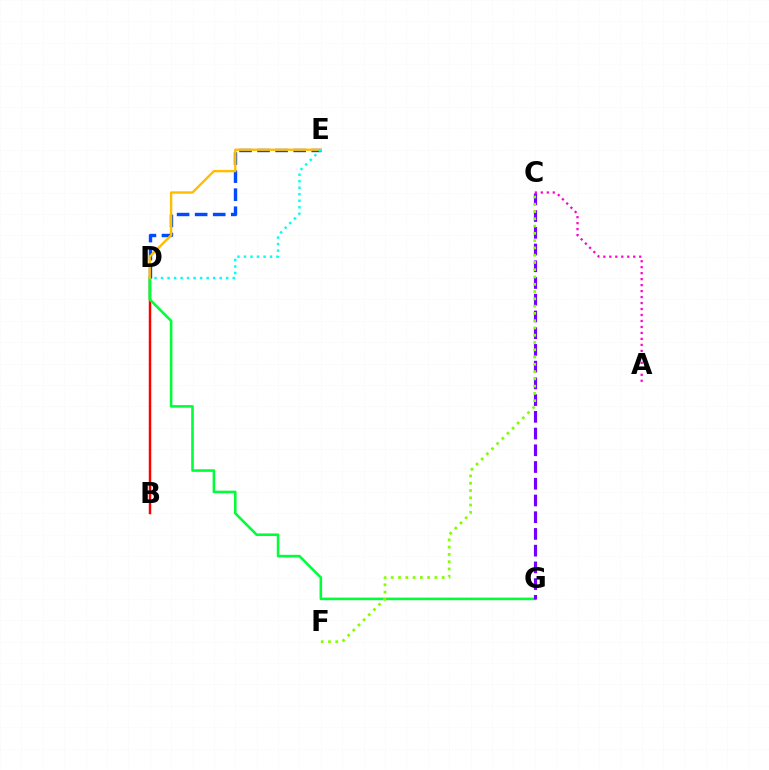{('B', 'D'): [{'color': '#ff0000', 'line_style': 'solid', 'thickness': 1.77}], ('A', 'C'): [{'color': '#ff00cf', 'line_style': 'dotted', 'thickness': 1.62}], ('D', 'E'): [{'color': '#004bff', 'line_style': 'dashed', 'thickness': 2.45}, {'color': '#ffbd00', 'line_style': 'solid', 'thickness': 1.72}, {'color': '#00fff6', 'line_style': 'dotted', 'thickness': 1.77}], ('D', 'G'): [{'color': '#00ff39', 'line_style': 'solid', 'thickness': 1.86}], ('C', 'G'): [{'color': '#7200ff', 'line_style': 'dashed', 'thickness': 2.27}], ('C', 'F'): [{'color': '#84ff00', 'line_style': 'dotted', 'thickness': 1.98}]}